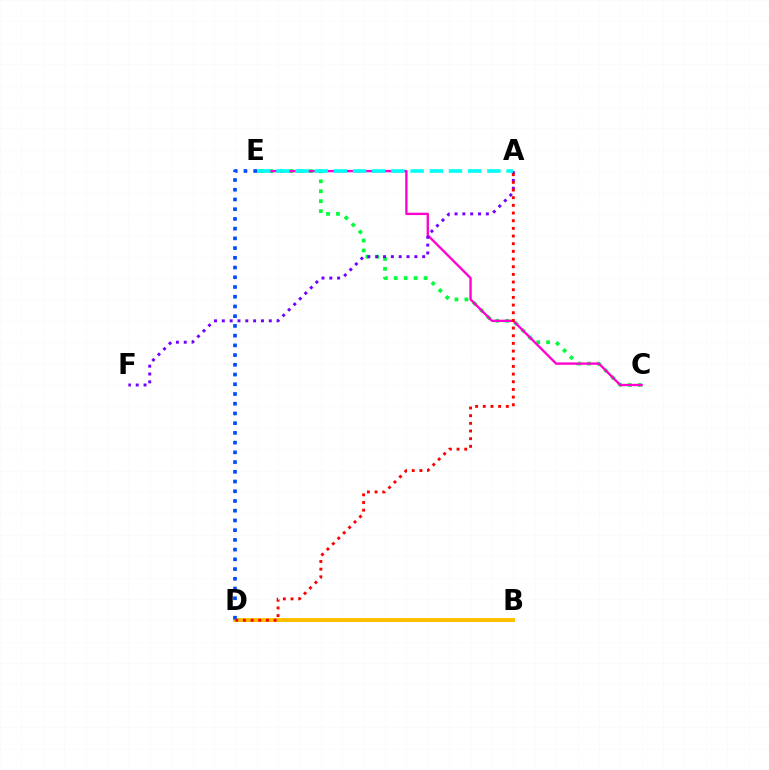{('C', 'E'): [{'color': '#00ff39', 'line_style': 'dotted', 'thickness': 2.7}, {'color': '#ff00cf', 'line_style': 'solid', 'thickness': 1.68}], ('B', 'D'): [{'color': '#84ff00', 'line_style': 'solid', 'thickness': 1.91}, {'color': '#ffbd00', 'line_style': 'solid', 'thickness': 2.77}], ('D', 'E'): [{'color': '#004bff', 'line_style': 'dotted', 'thickness': 2.64}], ('A', 'F'): [{'color': '#7200ff', 'line_style': 'dotted', 'thickness': 2.13}], ('A', 'D'): [{'color': '#ff0000', 'line_style': 'dotted', 'thickness': 2.08}], ('A', 'E'): [{'color': '#00fff6', 'line_style': 'dashed', 'thickness': 2.61}]}